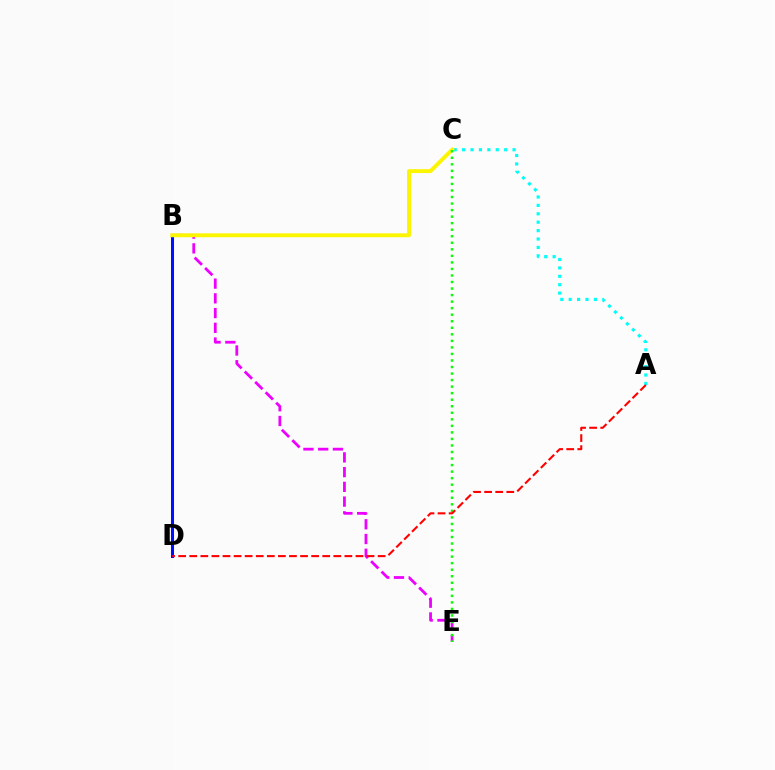{('B', 'D'): [{'color': '#0010ff', 'line_style': 'solid', 'thickness': 2.19}], ('A', 'C'): [{'color': '#00fff6', 'line_style': 'dotted', 'thickness': 2.28}], ('B', 'E'): [{'color': '#ee00ff', 'line_style': 'dashed', 'thickness': 2.0}], ('B', 'C'): [{'color': '#fcf500', 'line_style': 'solid', 'thickness': 2.81}], ('C', 'E'): [{'color': '#08ff00', 'line_style': 'dotted', 'thickness': 1.78}], ('A', 'D'): [{'color': '#ff0000', 'line_style': 'dashed', 'thickness': 1.51}]}